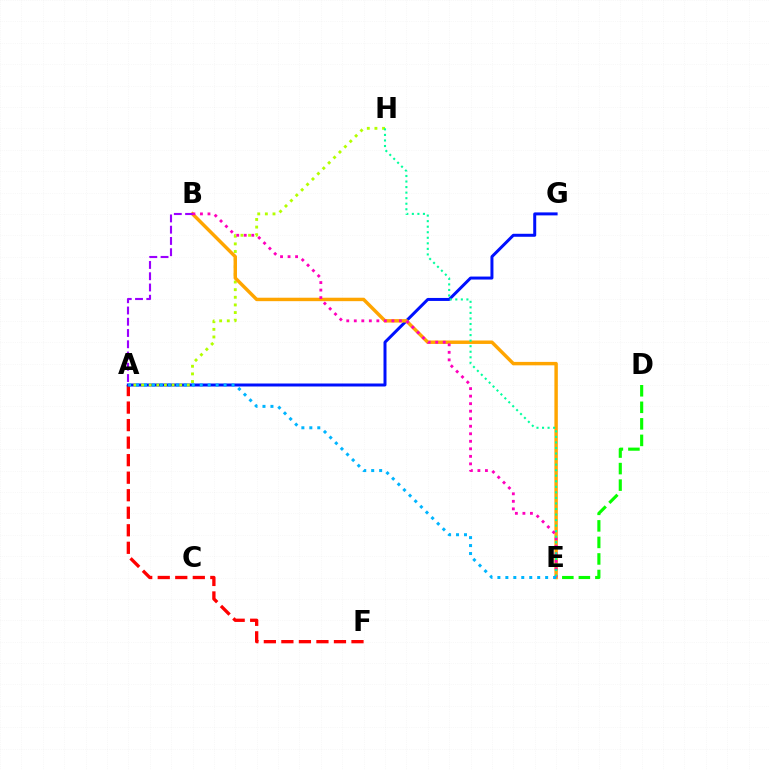{('A', 'F'): [{'color': '#ff0000', 'line_style': 'dashed', 'thickness': 2.38}], ('A', 'G'): [{'color': '#0010ff', 'line_style': 'solid', 'thickness': 2.15}], ('D', 'E'): [{'color': '#08ff00', 'line_style': 'dashed', 'thickness': 2.25}], ('A', 'H'): [{'color': '#b3ff00', 'line_style': 'dotted', 'thickness': 2.07}], ('B', 'E'): [{'color': '#ffa500', 'line_style': 'solid', 'thickness': 2.48}, {'color': '#ff00bd', 'line_style': 'dotted', 'thickness': 2.04}], ('A', 'B'): [{'color': '#9b00ff', 'line_style': 'dashed', 'thickness': 1.53}], ('E', 'H'): [{'color': '#00ff9d', 'line_style': 'dotted', 'thickness': 1.51}], ('A', 'E'): [{'color': '#00b5ff', 'line_style': 'dotted', 'thickness': 2.16}]}